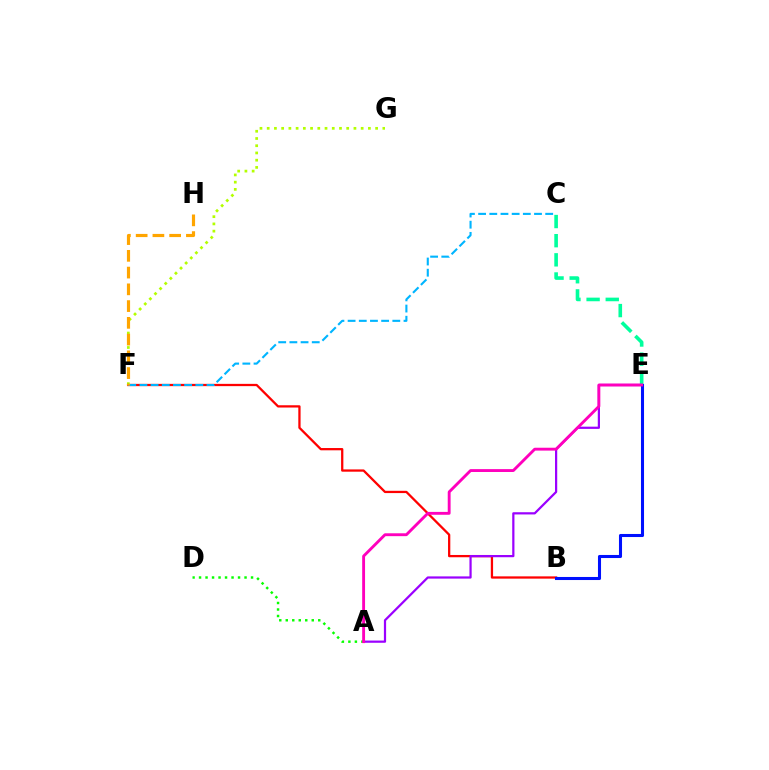{('C', 'E'): [{'color': '#00ff9d', 'line_style': 'dashed', 'thickness': 2.6}], ('F', 'G'): [{'color': '#b3ff00', 'line_style': 'dotted', 'thickness': 1.96}], ('B', 'F'): [{'color': '#ff0000', 'line_style': 'solid', 'thickness': 1.64}], ('A', 'E'): [{'color': '#9b00ff', 'line_style': 'solid', 'thickness': 1.6}, {'color': '#ff00bd', 'line_style': 'solid', 'thickness': 2.07}], ('C', 'F'): [{'color': '#00b5ff', 'line_style': 'dashed', 'thickness': 1.52}], ('A', 'D'): [{'color': '#08ff00', 'line_style': 'dotted', 'thickness': 1.77}], ('B', 'E'): [{'color': '#0010ff', 'line_style': 'solid', 'thickness': 2.2}], ('F', 'H'): [{'color': '#ffa500', 'line_style': 'dashed', 'thickness': 2.28}]}